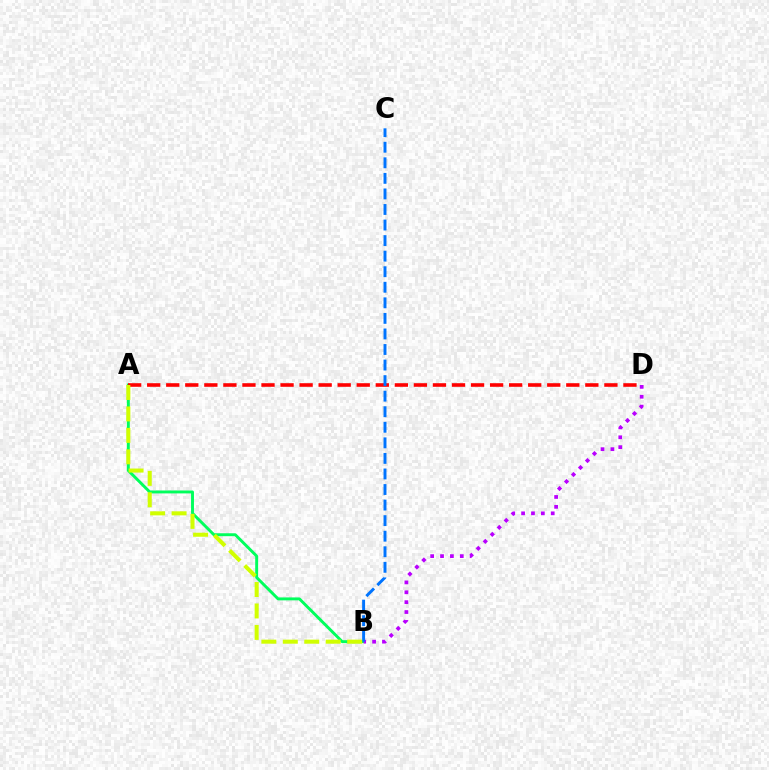{('A', 'B'): [{'color': '#00ff5c', 'line_style': 'solid', 'thickness': 2.11}, {'color': '#d1ff00', 'line_style': 'dashed', 'thickness': 2.91}], ('B', 'D'): [{'color': '#b900ff', 'line_style': 'dotted', 'thickness': 2.68}], ('A', 'D'): [{'color': '#ff0000', 'line_style': 'dashed', 'thickness': 2.59}], ('B', 'C'): [{'color': '#0074ff', 'line_style': 'dashed', 'thickness': 2.11}]}